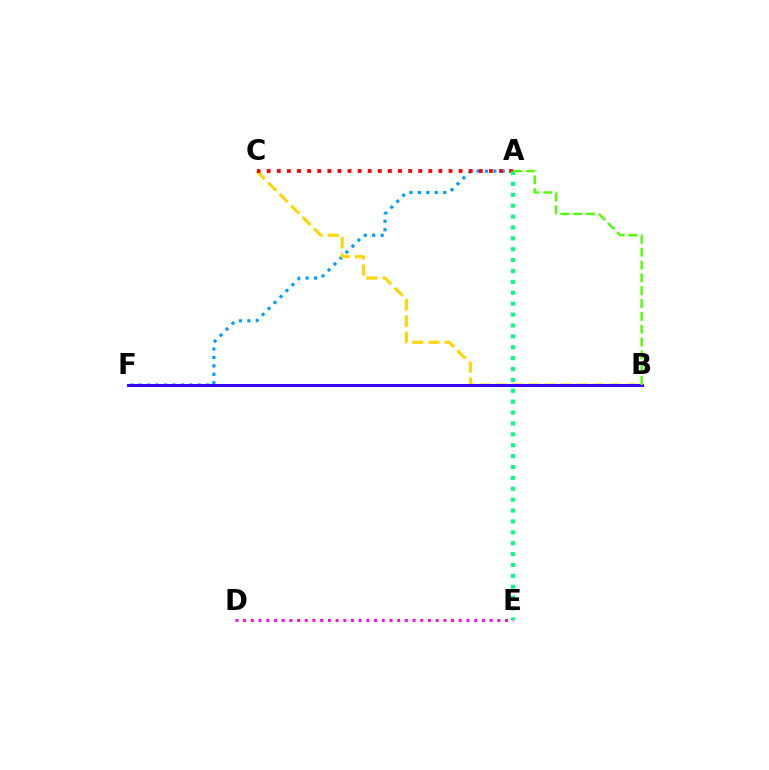{('A', 'F'): [{'color': '#009eff', 'line_style': 'dotted', 'thickness': 2.29}], ('D', 'E'): [{'color': '#ff00ed', 'line_style': 'dotted', 'thickness': 2.09}], ('B', 'C'): [{'color': '#ffd500', 'line_style': 'dashed', 'thickness': 2.21}], ('A', 'C'): [{'color': '#ff0000', 'line_style': 'dotted', 'thickness': 2.74}], ('A', 'E'): [{'color': '#00ff86', 'line_style': 'dotted', 'thickness': 2.96}], ('B', 'F'): [{'color': '#3700ff', 'line_style': 'solid', 'thickness': 2.13}], ('A', 'B'): [{'color': '#4fff00', 'line_style': 'dashed', 'thickness': 1.74}]}